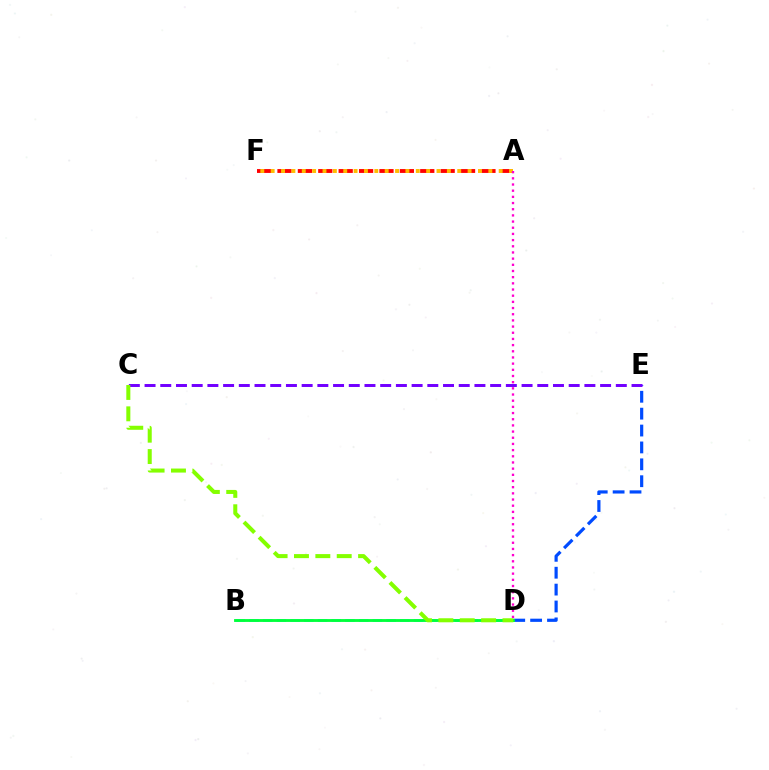{('B', 'D'): [{'color': '#00fff6', 'line_style': 'dashed', 'thickness': 1.86}, {'color': '#00ff39', 'line_style': 'solid', 'thickness': 2.05}], ('A', 'F'): [{'color': '#ff0000', 'line_style': 'dashed', 'thickness': 2.77}, {'color': '#ffbd00', 'line_style': 'dotted', 'thickness': 2.82}], ('D', 'E'): [{'color': '#004bff', 'line_style': 'dashed', 'thickness': 2.29}], ('A', 'D'): [{'color': '#ff00cf', 'line_style': 'dotted', 'thickness': 1.68}], ('C', 'E'): [{'color': '#7200ff', 'line_style': 'dashed', 'thickness': 2.13}], ('C', 'D'): [{'color': '#84ff00', 'line_style': 'dashed', 'thickness': 2.9}]}